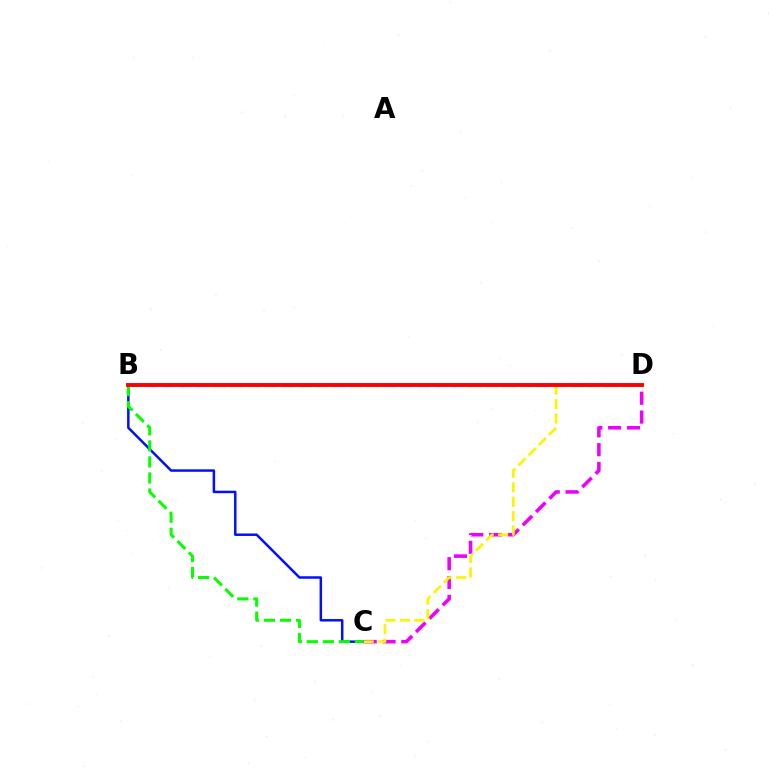{('C', 'D'): [{'color': '#ee00ff', 'line_style': 'dashed', 'thickness': 2.56}, {'color': '#fcf500', 'line_style': 'dashed', 'thickness': 1.96}], ('B', 'C'): [{'color': '#0010ff', 'line_style': 'solid', 'thickness': 1.79}, {'color': '#08ff00', 'line_style': 'dashed', 'thickness': 2.18}], ('B', 'D'): [{'color': '#00fff6', 'line_style': 'dashed', 'thickness': 2.31}, {'color': '#ff0000', 'line_style': 'solid', 'thickness': 2.8}]}